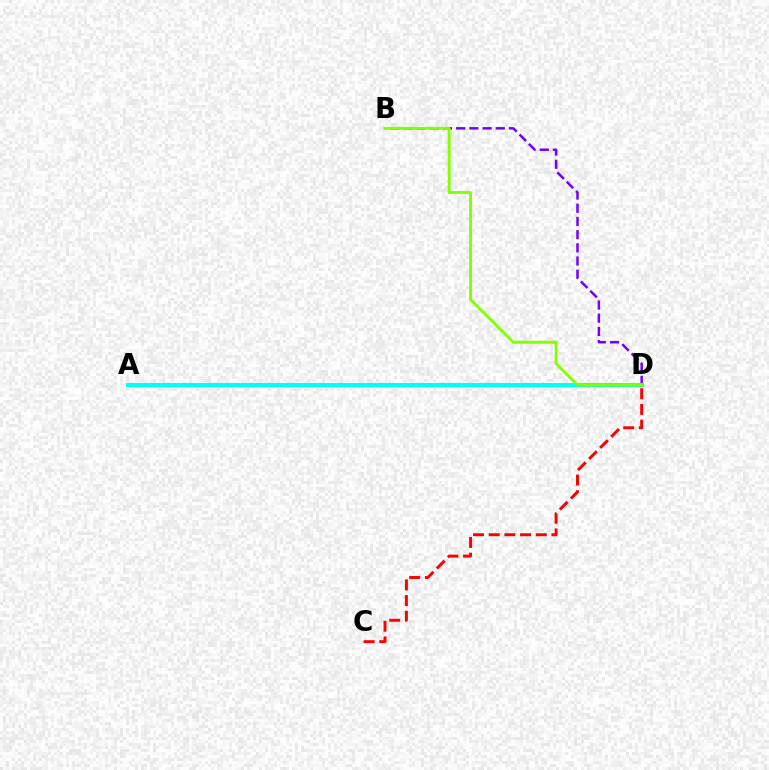{('C', 'D'): [{'color': '#ff0000', 'line_style': 'dashed', 'thickness': 2.13}], ('B', 'D'): [{'color': '#7200ff', 'line_style': 'dashed', 'thickness': 1.79}, {'color': '#84ff00', 'line_style': 'solid', 'thickness': 2.08}], ('A', 'D'): [{'color': '#00fff6', 'line_style': 'solid', 'thickness': 2.92}]}